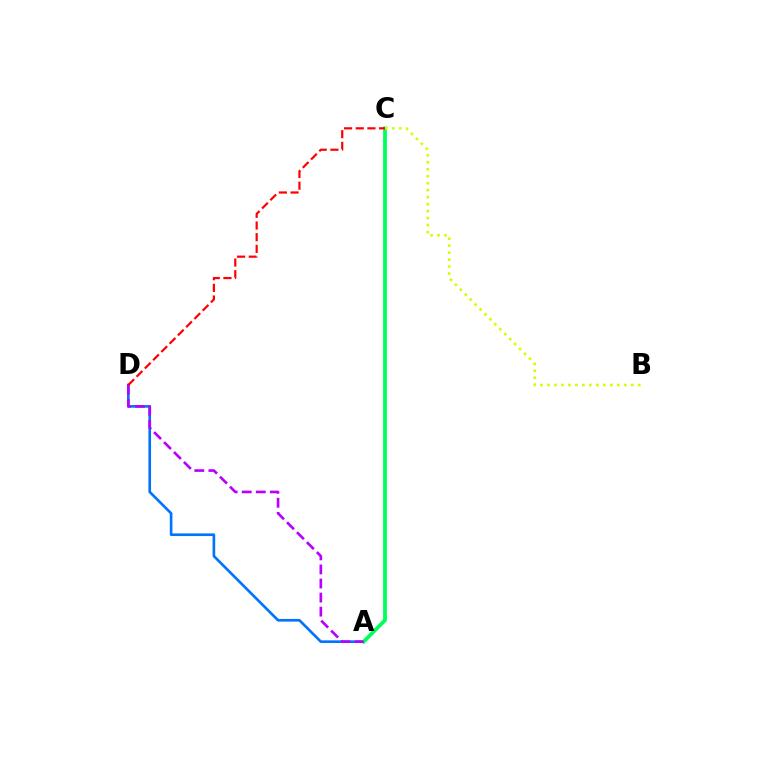{('A', 'D'): [{'color': '#0074ff', 'line_style': 'solid', 'thickness': 1.91}, {'color': '#b900ff', 'line_style': 'dashed', 'thickness': 1.91}], ('A', 'C'): [{'color': '#00ff5c', 'line_style': 'solid', 'thickness': 2.72}], ('C', 'D'): [{'color': '#ff0000', 'line_style': 'dashed', 'thickness': 1.59}], ('B', 'C'): [{'color': '#d1ff00', 'line_style': 'dotted', 'thickness': 1.9}]}